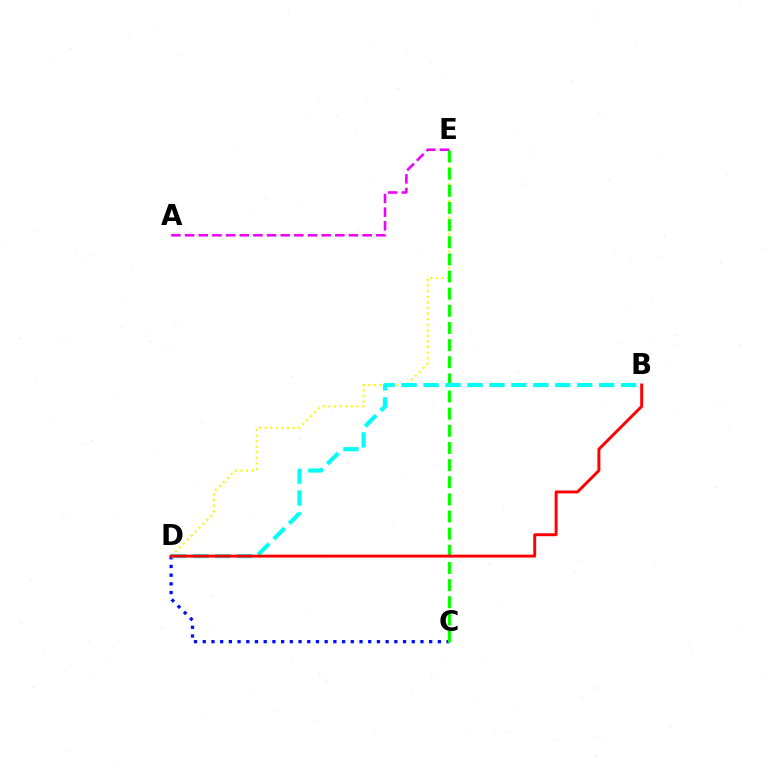{('D', 'E'): [{'color': '#fcf500', 'line_style': 'dotted', 'thickness': 1.52}], ('C', 'D'): [{'color': '#0010ff', 'line_style': 'dotted', 'thickness': 2.37}], ('C', 'E'): [{'color': '#08ff00', 'line_style': 'dashed', 'thickness': 2.33}], ('B', 'D'): [{'color': '#00fff6', 'line_style': 'dashed', 'thickness': 2.98}, {'color': '#ff0000', 'line_style': 'solid', 'thickness': 2.12}], ('A', 'E'): [{'color': '#ee00ff', 'line_style': 'dashed', 'thickness': 1.86}]}